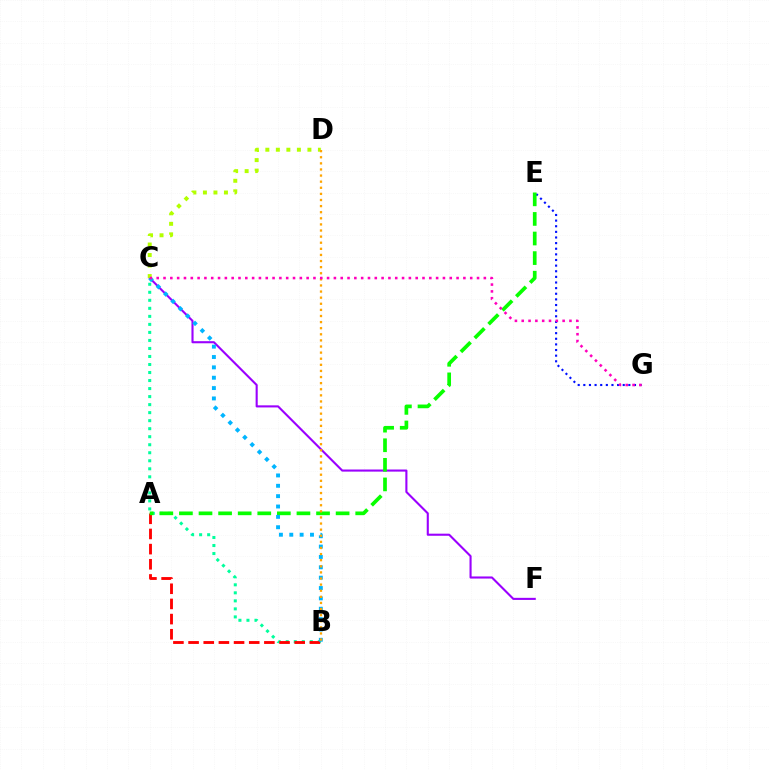{('E', 'G'): [{'color': '#0010ff', 'line_style': 'dotted', 'thickness': 1.53}], ('C', 'F'): [{'color': '#9b00ff', 'line_style': 'solid', 'thickness': 1.51}], ('B', 'C'): [{'color': '#00ff9d', 'line_style': 'dotted', 'thickness': 2.18}, {'color': '#00b5ff', 'line_style': 'dotted', 'thickness': 2.81}], ('A', 'B'): [{'color': '#ff0000', 'line_style': 'dashed', 'thickness': 2.06}], ('C', 'D'): [{'color': '#b3ff00', 'line_style': 'dotted', 'thickness': 2.86}], ('A', 'E'): [{'color': '#08ff00', 'line_style': 'dashed', 'thickness': 2.66}], ('B', 'D'): [{'color': '#ffa500', 'line_style': 'dotted', 'thickness': 1.66}], ('C', 'G'): [{'color': '#ff00bd', 'line_style': 'dotted', 'thickness': 1.85}]}